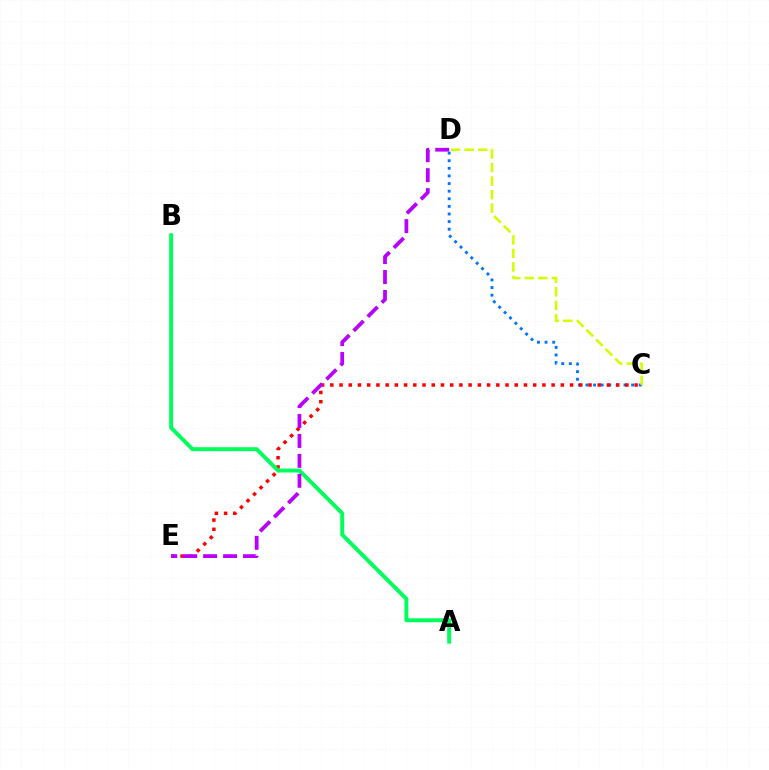{('C', 'D'): [{'color': '#0074ff', 'line_style': 'dotted', 'thickness': 2.07}, {'color': '#d1ff00', 'line_style': 'dashed', 'thickness': 1.84}], ('C', 'E'): [{'color': '#ff0000', 'line_style': 'dotted', 'thickness': 2.51}], ('A', 'B'): [{'color': '#00ff5c', 'line_style': 'solid', 'thickness': 2.83}], ('D', 'E'): [{'color': '#b900ff', 'line_style': 'dashed', 'thickness': 2.71}]}